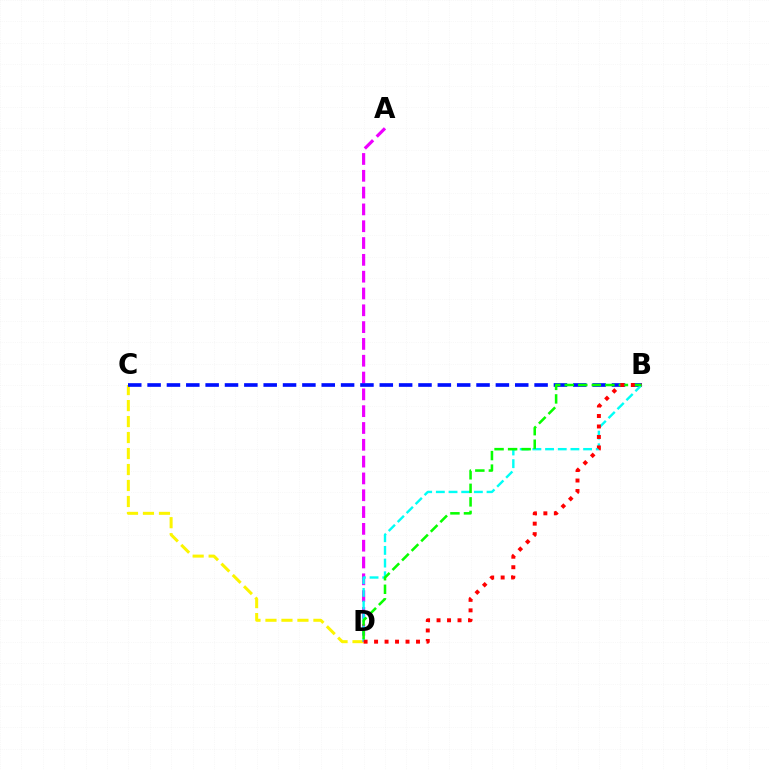{('C', 'D'): [{'color': '#fcf500', 'line_style': 'dashed', 'thickness': 2.17}], ('A', 'D'): [{'color': '#ee00ff', 'line_style': 'dashed', 'thickness': 2.28}], ('B', 'C'): [{'color': '#0010ff', 'line_style': 'dashed', 'thickness': 2.63}], ('B', 'D'): [{'color': '#00fff6', 'line_style': 'dashed', 'thickness': 1.72}, {'color': '#08ff00', 'line_style': 'dashed', 'thickness': 1.84}, {'color': '#ff0000', 'line_style': 'dotted', 'thickness': 2.85}]}